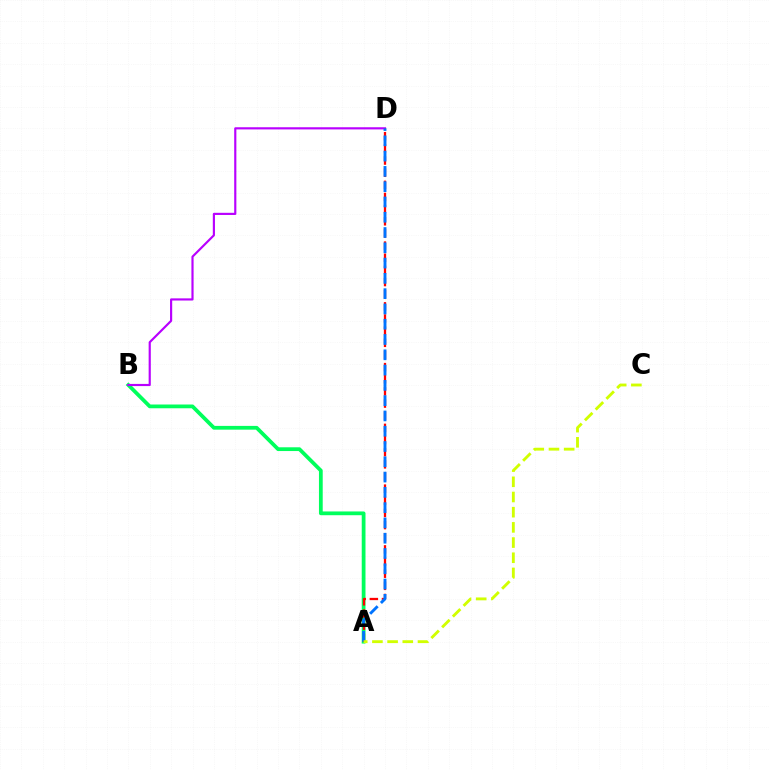{('A', 'B'): [{'color': '#00ff5c', 'line_style': 'solid', 'thickness': 2.71}], ('B', 'D'): [{'color': '#b900ff', 'line_style': 'solid', 'thickness': 1.56}], ('A', 'D'): [{'color': '#ff0000', 'line_style': 'dashed', 'thickness': 1.65}, {'color': '#0074ff', 'line_style': 'dashed', 'thickness': 2.08}], ('A', 'C'): [{'color': '#d1ff00', 'line_style': 'dashed', 'thickness': 2.06}]}